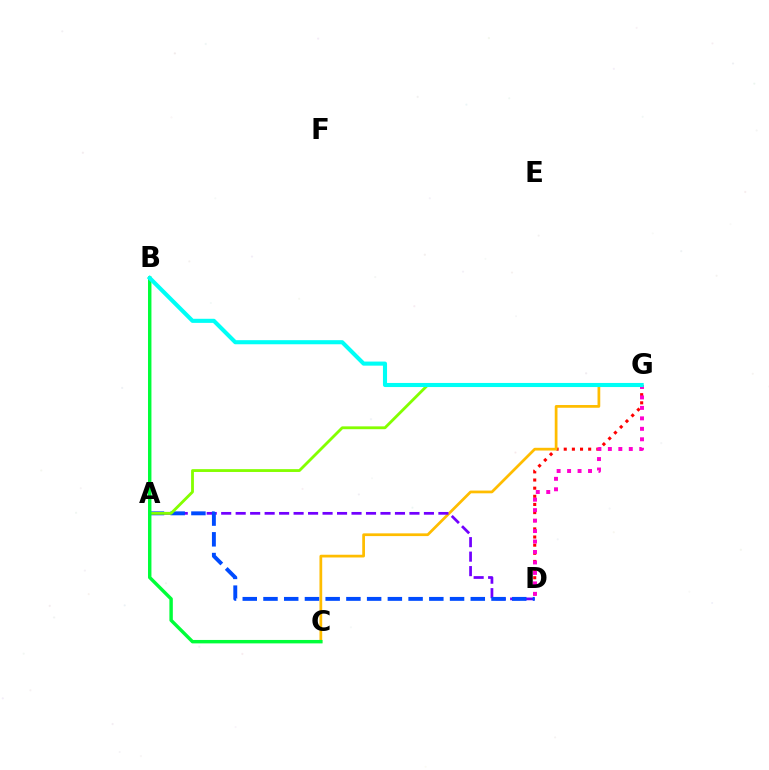{('D', 'G'): [{'color': '#ff0000', 'line_style': 'dotted', 'thickness': 2.21}, {'color': '#ff00cf', 'line_style': 'dotted', 'thickness': 2.84}], ('C', 'G'): [{'color': '#ffbd00', 'line_style': 'solid', 'thickness': 1.97}], ('A', 'D'): [{'color': '#7200ff', 'line_style': 'dashed', 'thickness': 1.97}, {'color': '#004bff', 'line_style': 'dashed', 'thickness': 2.82}], ('A', 'G'): [{'color': '#84ff00', 'line_style': 'solid', 'thickness': 2.03}], ('B', 'C'): [{'color': '#00ff39', 'line_style': 'solid', 'thickness': 2.47}], ('B', 'G'): [{'color': '#00fff6', 'line_style': 'solid', 'thickness': 2.95}]}